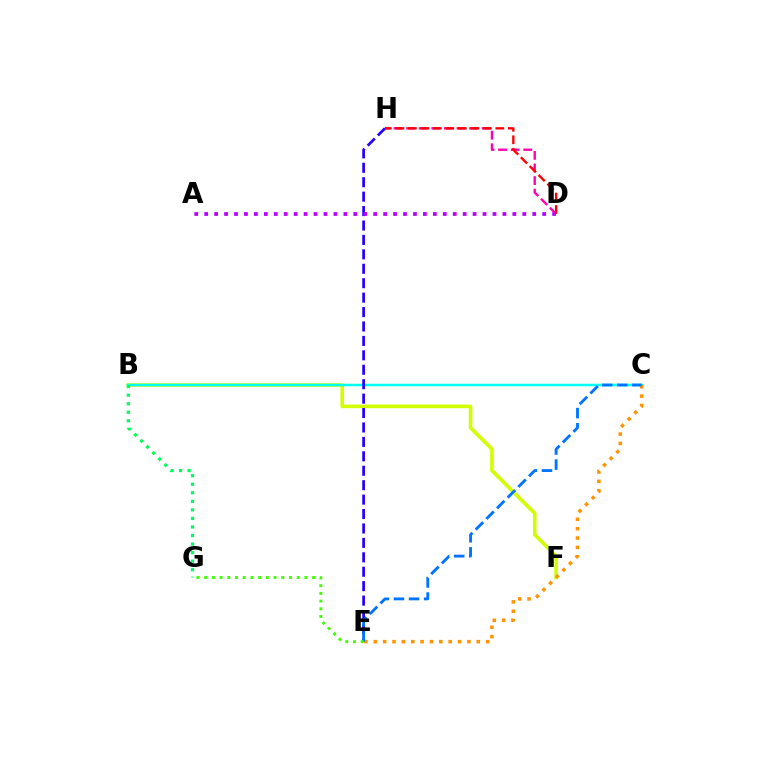{('B', 'F'): [{'color': '#d1ff00', 'line_style': 'solid', 'thickness': 2.59}], ('B', 'C'): [{'color': '#00fff6', 'line_style': 'solid', 'thickness': 1.79}], ('E', 'H'): [{'color': '#2500ff', 'line_style': 'dashed', 'thickness': 1.96}], ('D', 'H'): [{'color': '#ff00ac', 'line_style': 'dashed', 'thickness': 1.71}, {'color': '#ff0000', 'line_style': 'dashed', 'thickness': 1.7}], ('B', 'G'): [{'color': '#00ff5c', 'line_style': 'dotted', 'thickness': 2.32}], ('C', 'E'): [{'color': '#ff9400', 'line_style': 'dotted', 'thickness': 2.54}, {'color': '#0074ff', 'line_style': 'dashed', 'thickness': 2.05}], ('A', 'D'): [{'color': '#b900ff', 'line_style': 'dotted', 'thickness': 2.7}], ('E', 'G'): [{'color': '#3dff00', 'line_style': 'dotted', 'thickness': 2.09}]}